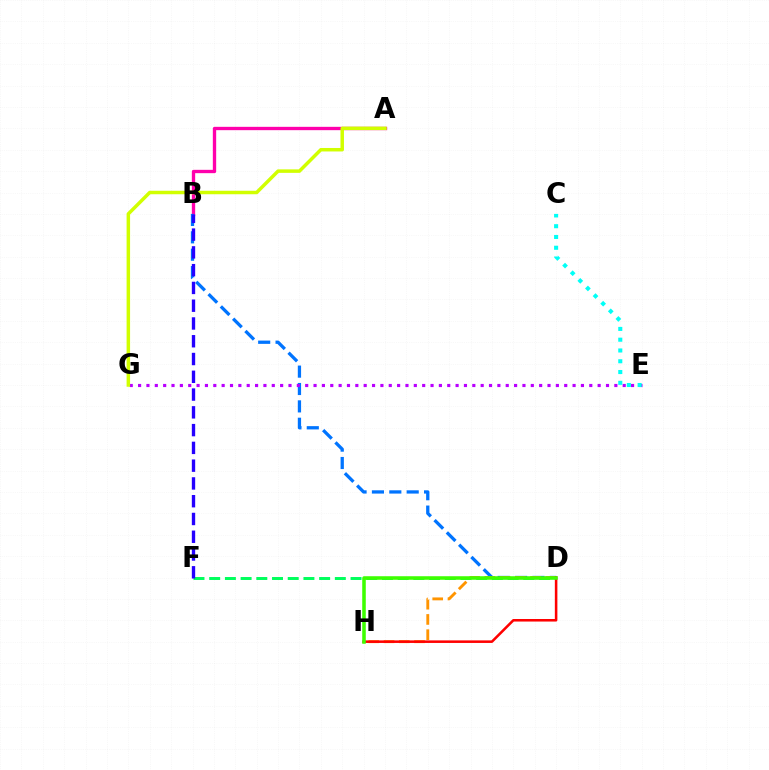{('A', 'B'): [{'color': '#ff00ac', 'line_style': 'solid', 'thickness': 2.4}], ('B', 'D'): [{'color': '#0074ff', 'line_style': 'dashed', 'thickness': 2.36}], ('D', 'F'): [{'color': '#00ff5c', 'line_style': 'dashed', 'thickness': 2.13}], ('B', 'F'): [{'color': '#2500ff', 'line_style': 'dashed', 'thickness': 2.41}], ('E', 'G'): [{'color': '#b900ff', 'line_style': 'dotted', 'thickness': 2.27}], ('D', 'H'): [{'color': '#ff9400', 'line_style': 'dashed', 'thickness': 2.07}, {'color': '#ff0000', 'line_style': 'solid', 'thickness': 1.84}, {'color': '#3dff00', 'line_style': 'solid', 'thickness': 2.55}], ('C', 'E'): [{'color': '#00fff6', 'line_style': 'dotted', 'thickness': 2.93}], ('A', 'G'): [{'color': '#d1ff00', 'line_style': 'solid', 'thickness': 2.51}]}